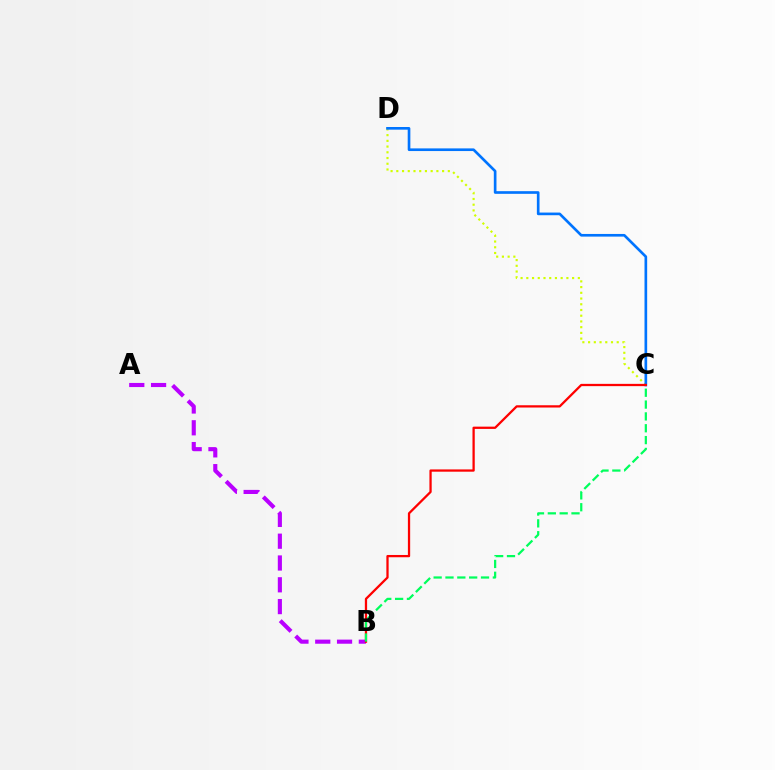{('C', 'D'): [{'color': '#d1ff00', 'line_style': 'dotted', 'thickness': 1.56}, {'color': '#0074ff', 'line_style': 'solid', 'thickness': 1.92}], ('A', 'B'): [{'color': '#b900ff', 'line_style': 'dashed', 'thickness': 2.96}], ('B', 'C'): [{'color': '#ff0000', 'line_style': 'solid', 'thickness': 1.64}, {'color': '#00ff5c', 'line_style': 'dashed', 'thickness': 1.61}]}